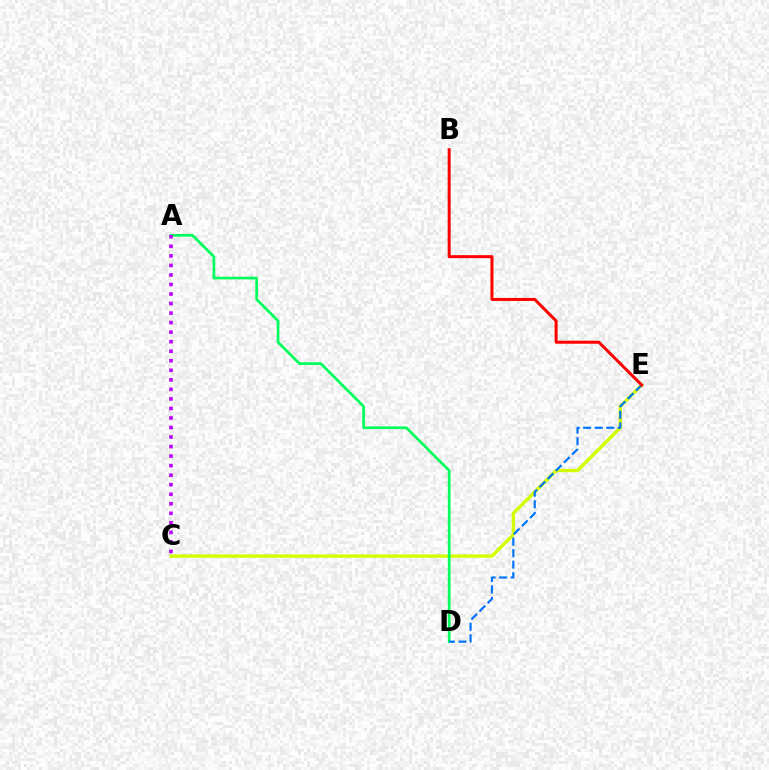{('C', 'E'): [{'color': '#d1ff00', 'line_style': 'solid', 'thickness': 2.4}], ('A', 'D'): [{'color': '#00ff5c', 'line_style': 'solid', 'thickness': 1.94}], ('D', 'E'): [{'color': '#0074ff', 'line_style': 'dashed', 'thickness': 1.57}], ('A', 'C'): [{'color': '#b900ff', 'line_style': 'dotted', 'thickness': 2.59}], ('B', 'E'): [{'color': '#ff0000', 'line_style': 'solid', 'thickness': 2.16}]}